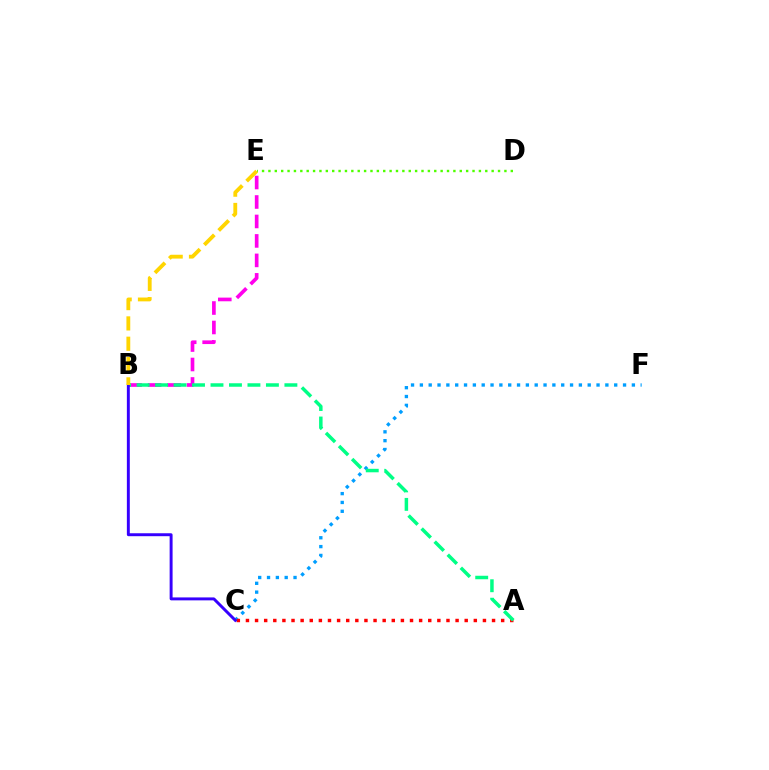{('C', 'F'): [{'color': '#009eff', 'line_style': 'dotted', 'thickness': 2.4}], ('A', 'C'): [{'color': '#ff0000', 'line_style': 'dotted', 'thickness': 2.48}], ('B', 'E'): [{'color': '#ff00ed', 'line_style': 'dashed', 'thickness': 2.64}, {'color': '#ffd500', 'line_style': 'dashed', 'thickness': 2.76}], ('D', 'E'): [{'color': '#4fff00', 'line_style': 'dotted', 'thickness': 1.73}], ('A', 'B'): [{'color': '#00ff86', 'line_style': 'dashed', 'thickness': 2.51}], ('B', 'C'): [{'color': '#3700ff', 'line_style': 'solid', 'thickness': 2.12}]}